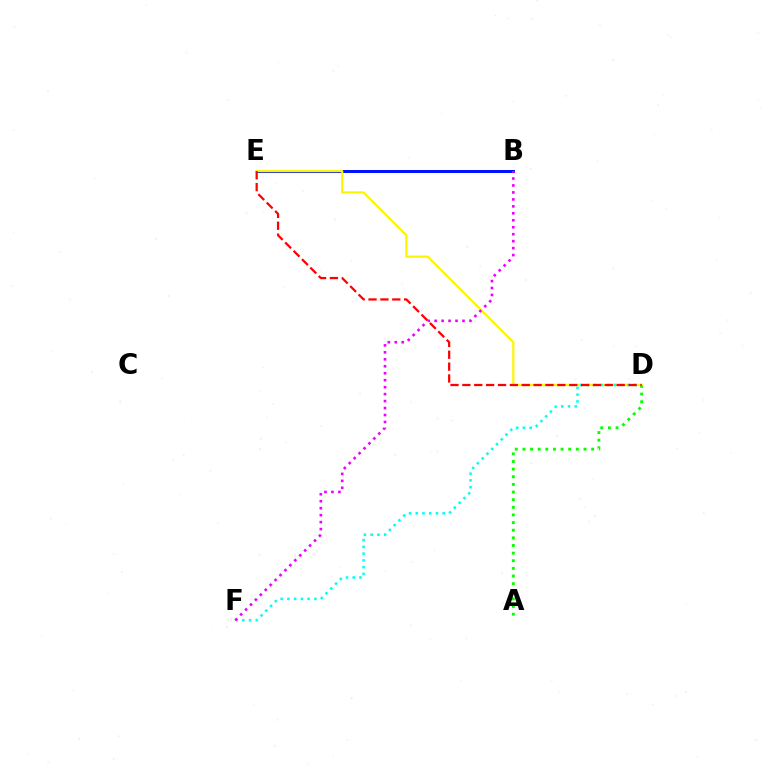{('B', 'E'): [{'color': '#0010ff', 'line_style': 'solid', 'thickness': 2.14}], ('A', 'D'): [{'color': '#08ff00', 'line_style': 'dotted', 'thickness': 2.07}], ('D', 'E'): [{'color': '#fcf500', 'line_style': 'solid', 'thickness': 1.6}, {'color': '#ff0000', 'line_style': 'dashed', 'thickness': 1.61}], ('D', 'F'): [{'color': '#00fff6', 'line_style': 'dotted', 'thickness': 1.83}], ('B', 'F'): [{'color': '#ee00ff', 'line_style': 'dotted', 'thickness': 1.89}]}